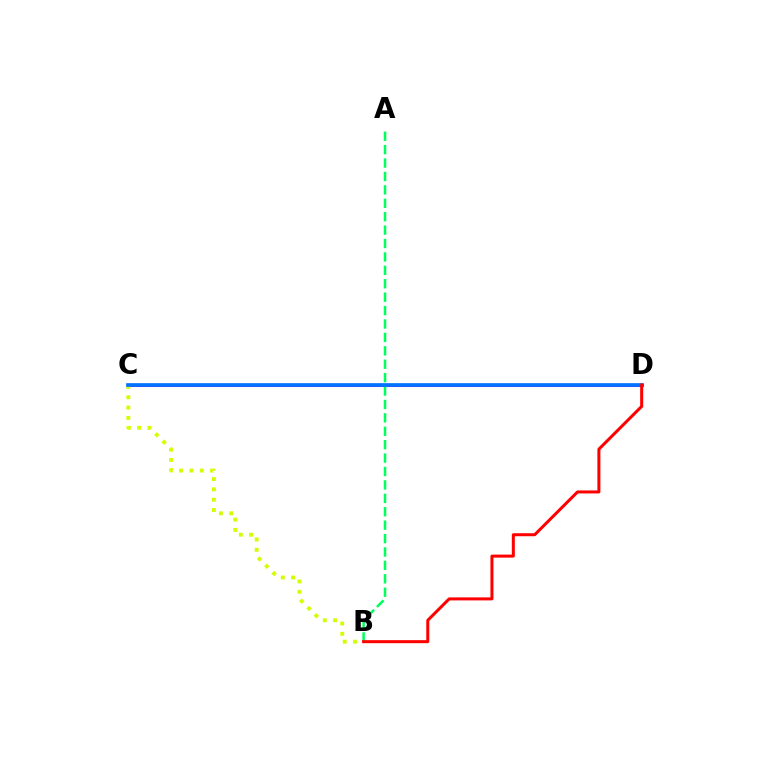{('C', 'D'): [{'color': '#b900ff', 'line_style': 'solid', 'thickness': 2.19}, {'color': '#0074ff', 'line_style': 'solid', 'thickness': 2.65}], ('A', 'B'): [{'color': '#00ff5c', 'line_style': 'dashed', 'thickness': 1.82}], ('B', 'C'): [{'color': '#d1ff00', 'line_style': 'dotted', 'thickness': 2.8}], ('B', 'D'): [{'color': '#ff0000', 'line_style': 'solid', 'thickness': 2.17}]}